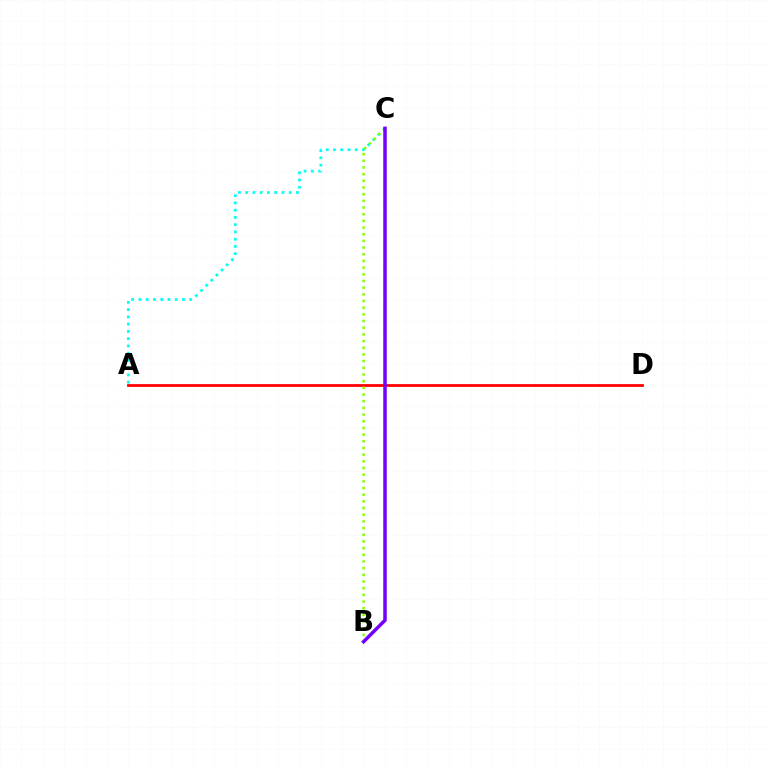{('A', 'D'): [{'color': '#ff0000', 'line_style': 'solid', 'thickness': 1.99}], ('A', 'C'): [{'color': '#00fff6', 'line_style': 'dotted', 'thickness': 1.97}], ('B', 'C'): [{'color': '#84ff00', 'line_style': 'dotted', 'thickness': 1.81}, {'color': '#7200ff', 'line_style': 'solid', 'thickness': 2.52}]}